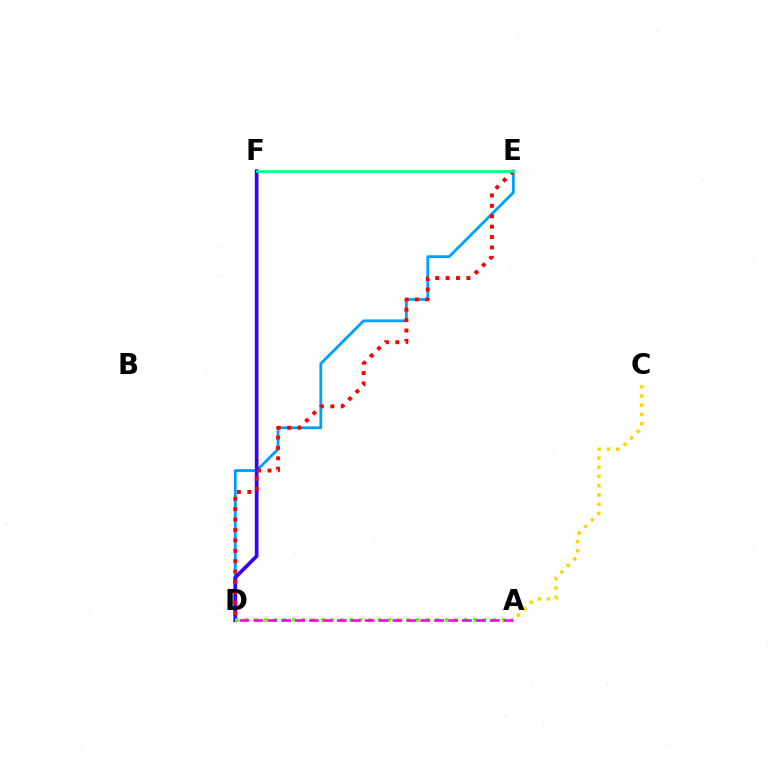{('D', 'E'): [{'color': '#009eff', 'line_style': 'solid', 'thickness': 2.01}, {'color': '#ff0000', 'line_style': 'dotted', 'thickness': 2.83}], ('A', 'C'): [{'color': '#ffd500', 'line_style': 'dotted', 'thickness': 2.51}], ('D', 'F'): [{'color': '#3700ff', 'line_style': 'solid', 'thickness': 2.66}], ('A', 'D'): [{'color': '#4fff00', 'line_style': 'dotted', 'thickness': 2.59}, {'color': '#ff00ed', 'line_style': 'dashed', 'thickness': 1.89}], ('E', 'F'): [{'color': '#00ff86', 'line_style': 'solid', 'thickness': 1.91}]}